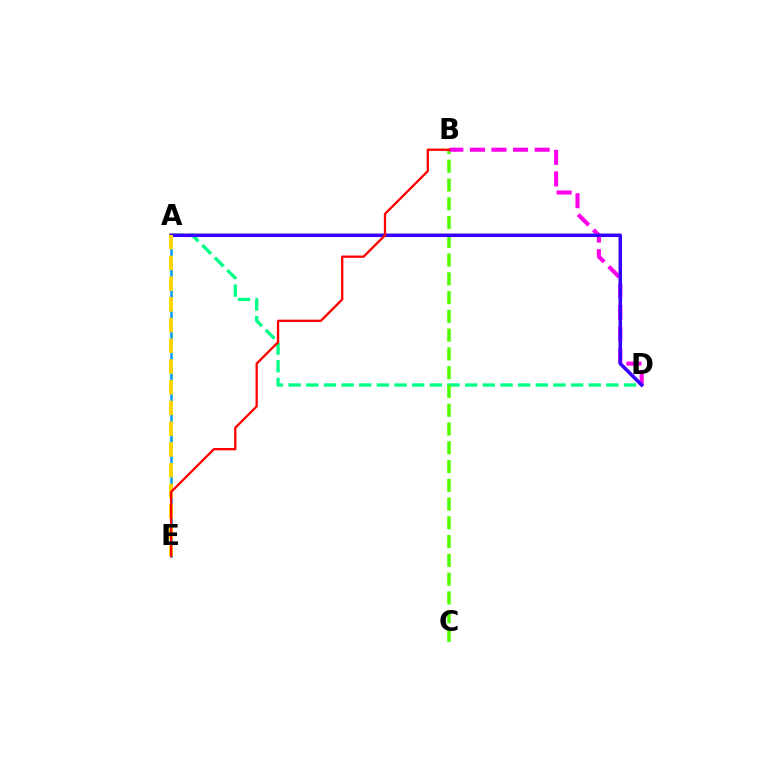{('A', 'E'): [{'color': '#009eff', 'line_style': 'solid', 'thickness': 1.82}, {'color': '#ffd500', 'line_style': 'dashed', 'thickness': 2.81}], ('A', 'D'): [{'color': '#00ff86', 'line_style': 'dashed', 'thickness': 2.4}, {'color': '#3700ff', 'line_style': 'solid', 'thickness': 2.53}], ('B', 'C'): [{'color': '#4fff00', 'line_style': 'dashed', 'thickness': 2.55}], ('B', 'D'): [{'color': '#ff00ed', 'line_style': 'dashed', 'thickness': 2.93}], ('B', 'E'): [{'color': '#ff0000', 'line_style': 'solid', 'thickness': 1.66}]}